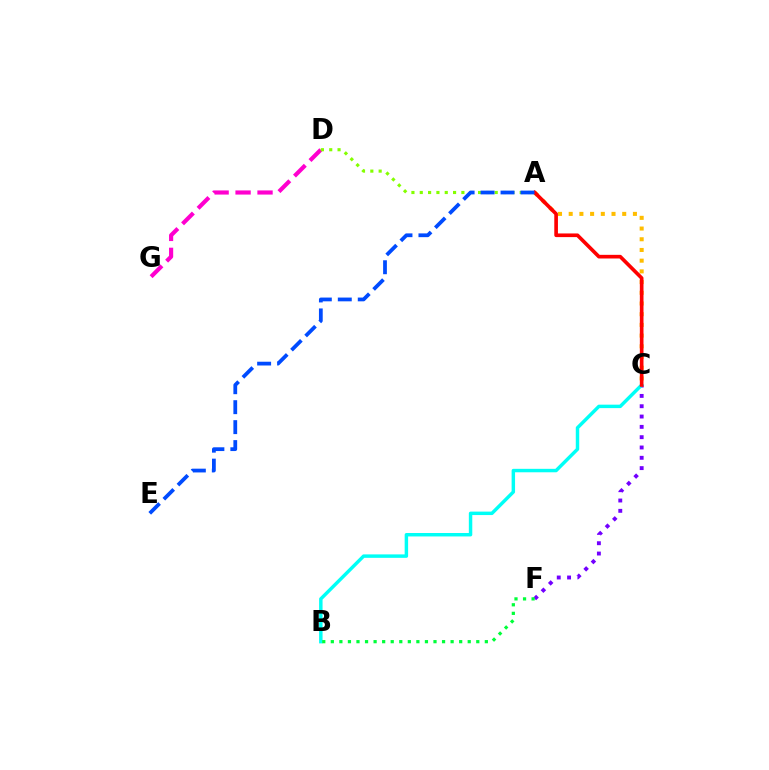{('A', 'C'): [{'color': '#ffbd00', 'line_style': 'dotted', 'thickness': 2.91}, {'color': '#ff0000', 'line_style': 'solid', 'thickness': 2.63}], ('D', 'G'): [{'color': '#ff00cf', 'line_style': 'dashed', 'thickness': 2.98}], ('C', 'F'): [{'color': '#7200ff', 'line_style': 'dotted', 'thickness': 2.8}], ('B', 'C'): [{'color': '#00fff6', 'line_style': 'solid', 'thickness': 2.48}], ('A', 'D'): [{'color': '#84ff00', 'line_style': 'dotted', 'thickness': 2.26}], ('A', 'E'): [{'color': '#004bff', 'line_style': 'dashed', 'thickness': 2.71}], ('B', 'F'): [{'color': '#00ff39', 'line_style': 'dotted', 'thickness': 2.32}]}